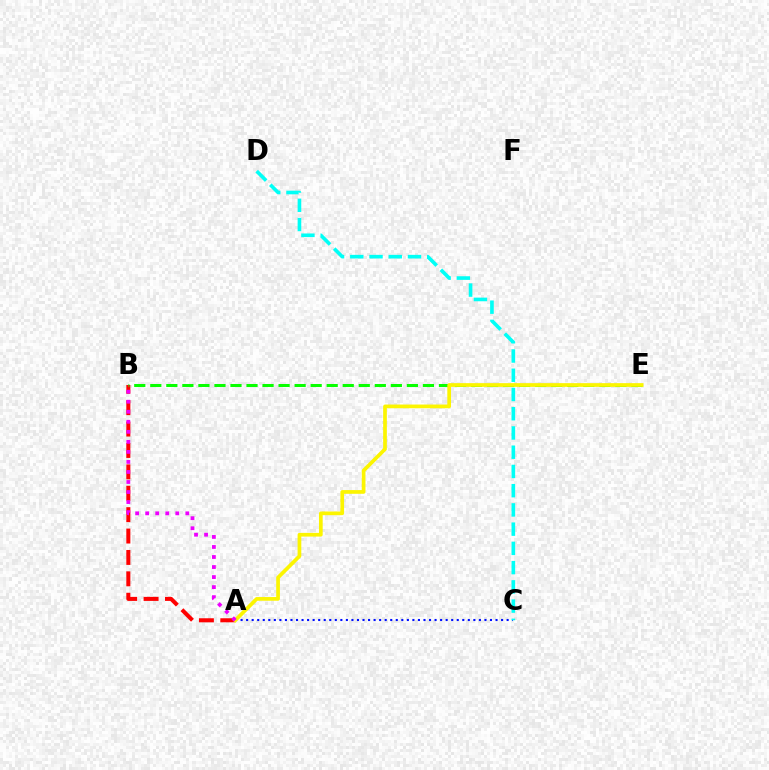{('A', 'C'): [{'color': '#0010ff', 'line_style': 'dotted', 'thickness': 1.51}], ('A', 'B'): [{'color': '#ff0000', 'line_style': 'dashed', 'thickness': 2.91}, {'color': '#ee00ff', 'line_style': 'dotted', 'thickness': 2.73}], ('B', 'E'): [{'color': '#08ff00', 'line_style': 'dashed', 'thickness': 2.18}], ('A', 'E'): [{'color': '#fcf500', 'line_style': 'solid', 'thickness': 2.67}], ('C', 'D'): [{'color': '#00fff6', 'line_style': 'dashed', 'thickness': 2.61}]}